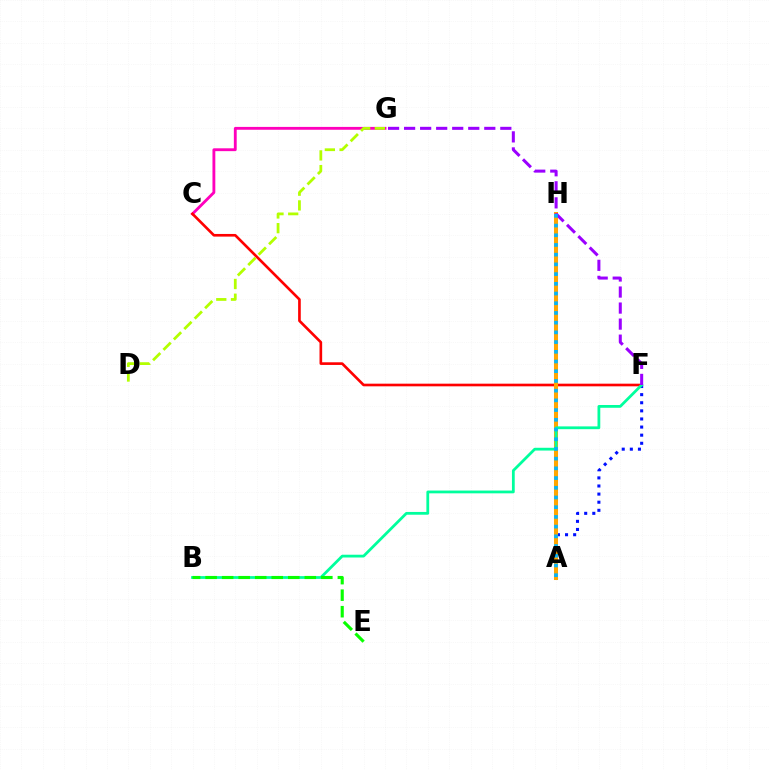{('C', 'G'): [{'color': '#ff00bd', 'line_style': 'solid', 'thickness': 2.05}], ('C', 'F'): [{'color': '#ff0000', 'line_style': 'solid', 'thickness': 1.91}], ('A', 'F'): [{'color': '#0010ff', 'line_style': 'dotted', 'thickness': 2.2}], ('A', 'H'): [{'color': '#ffa500', 'line_style': 'solid', 'thickness': 2.91}, {'color': '#00b5ff', 'line_style': 'dotted', 'thickness': 2.64}], ('B', 'F'): [{'color': '#00ff9d', 'line_style': 'solid', 'thickness': 2.0}], ('F', 'G'): [{'color': '#9b00ff', 'line_style': 'dashed', 'thickness': 2.18}], ('D', 'G'): [{'color': '#b3ff00', 'line_style': 'dashed', 'thickness': 2.0}], ('B', 'E'): [{'color': '#08ff00', 'line_style': 'dashed', 'thickness': 2.25}]}